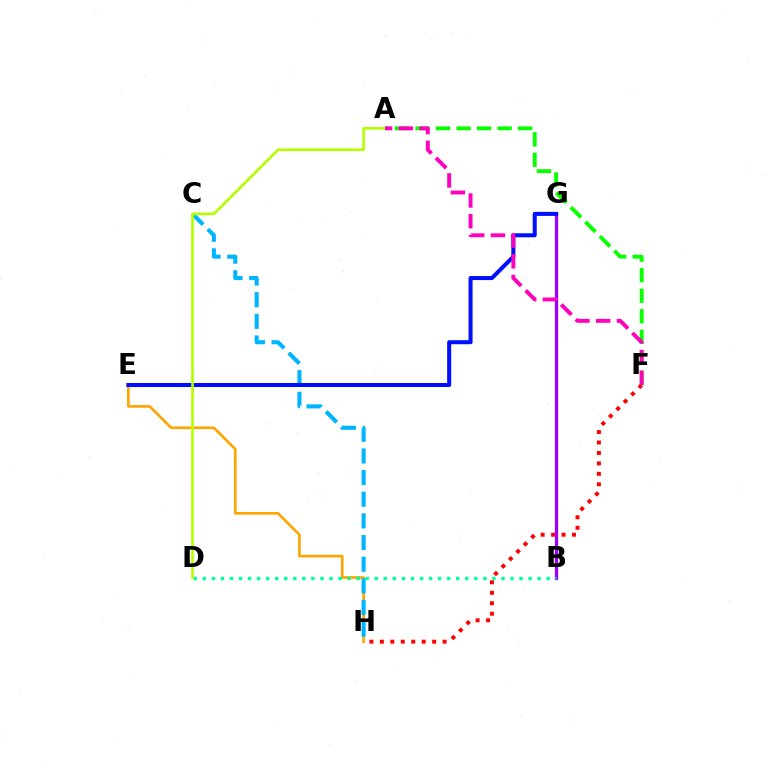{('B', 'G'): [{'color': '#9b00ff', 'line_style': 'solid', 'thickness': 2.35}], ('E', 'H'): [{'color': '#ffa500', 'line_style': 'solid', 'thickness': 1.92}], ('A', 'F'): [{'color': '#08ff00', 'line_style': 'dashed', 'thickness': 2.79}, {'color': '#ff00bd', 'line_style': 'dashed', 'thickness': 2.81}], ('F', 'H'): [{'color': '#ff0000', 'line_style': 'dotted', 'thickness': 2.84}], ('C', 'H'): [{'color': '#00b5ff', 'line_style': 'dashed', 'thickness': 2.94}], ('B', 'D'): [{'color': '#00ff9d', 'line_style': 'dotted', 'thickness': 2.46}], ('E', 'G'): [{'color': '#0010ff', 'line_style': 'solid', 'thickness': 2.91}], ('A', 'D'): [{'color': '#b3ff00', 'line_style': 'solid', 'thickness': 1.9}]}